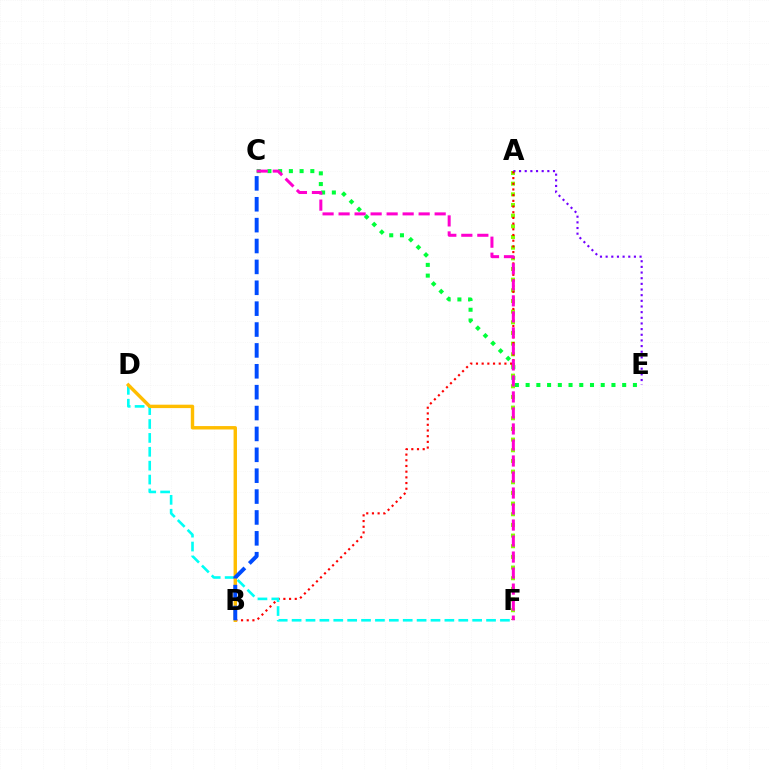{('C', 'E'): [{'color': '#00ff39', 'line_style': 'dotted', 'thickness': 2.91}], ('A', 'F'): [{'color': '#84ff00', 'line_style': 'dotted', 'thickness': 2.9}], ('A', 'E'): [{'color': '#7200ff', 'line_style': 'dotted', 'thickness': 1.54}], ('A', 'B'): [{'color': '#ff0000', 'line_style': 'dotted', 'thickness': 1.55}], ('D', 'F'): [{'color': '#00fff6', 'line_style': 'dashed', 'thickness': 1.89}], ('B', 'D'): [{'color': '#ffbd00', 'line_style': 'solid', 'thickness': 2.45}], ('C', 'F'): [{'color': '#ff00cf', 'line_style': 'dashed', 'thickness': 2.18}], ('B', 'C'): [{'color': '#004bff', 'line_style': 'dashed', 'thickness': 2.84}]}